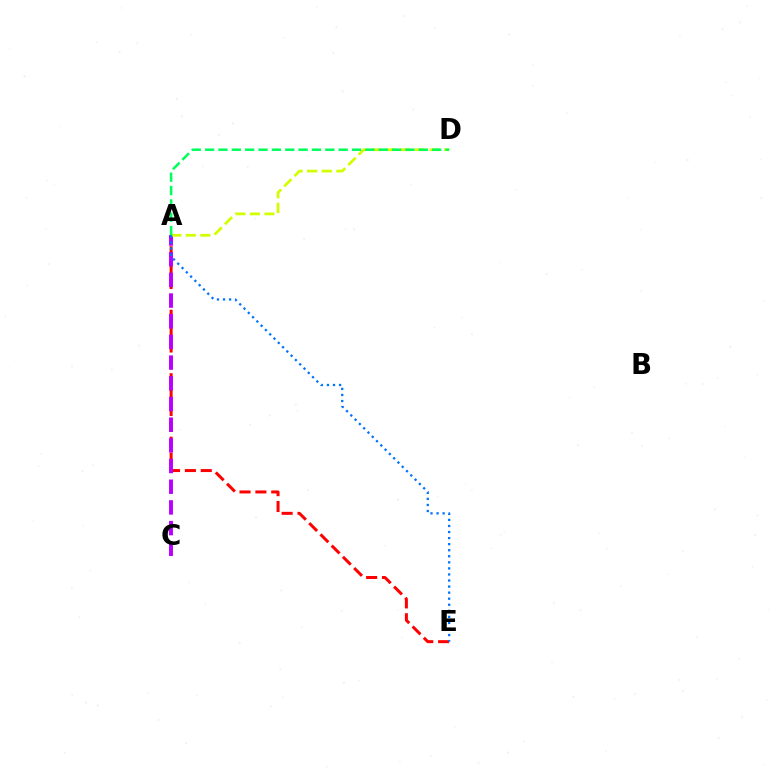{('A', 'E'): [{'color': '#ff0000', 'line_style': 'dashed', 'thickness': 2.16}, {'color': '#0074ff', 'line_style': 'dotted', 'thickness': 1.65}], ('A', 'C'): [{'color': '#b900ff', 'line_style': 'dashed', 'thickness': 2.81}], ('A', 'D'): [{'color': '#d1ff00', 'line_style': 'dashed', 'thickness': 1.98}, {'color': '#00ff5c', 'line_style': 'dashed', 'thickness': 1.81}]}